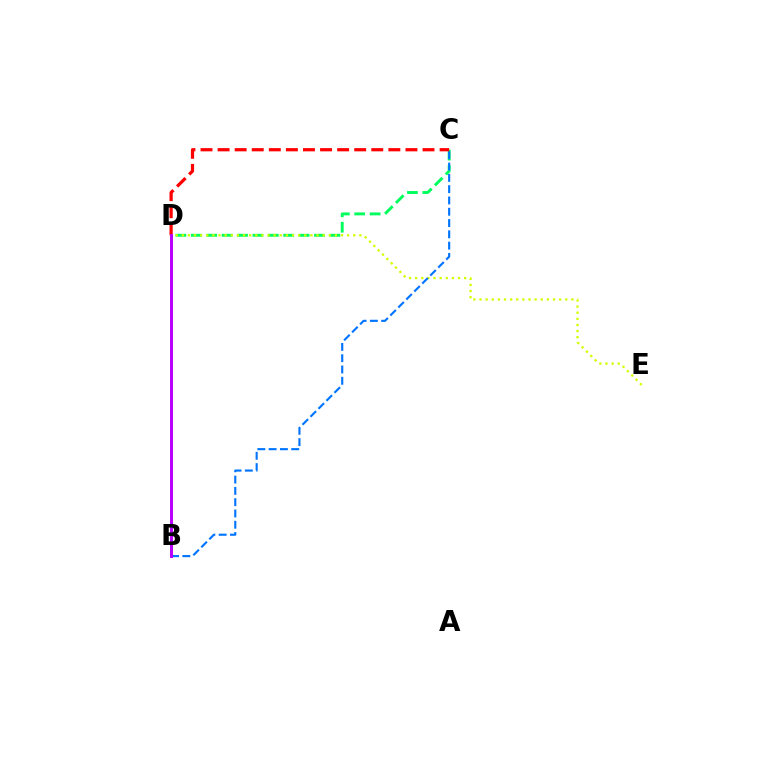{('C', 'D'): [{'color': '#00ff5c', 'line_style': 'dashed', 'thickness': 2.09}, {'color': '#ff0000', 'line_style': 'dashed', 'thickness': 2.32}], ('D', 'E'): [{'color': '#d1ff00', 'line_style': 'dotted', 'thickness': 1.66}], ('B', 'C'): [{'color': '#0074ff', 'line_style': 'dashed', 'thickness': 1.53}], ('B', 'D'): [{'color': '#b900ff', 'line_style': 'solid', 'thickness': 2.13}]}